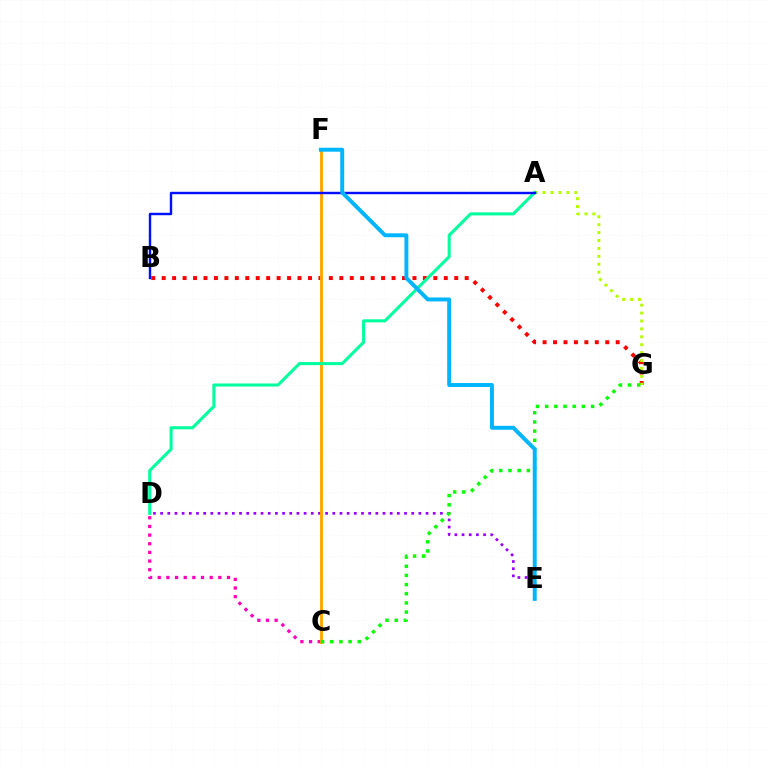{('B', 'G'): [{'color': '#ff0000', 'line_style': 'dotted', 'thickness': 2.84}], ('A', 'G'): [{'color': '#b3ff00', 'line_style': 'dotted', 'thickness': 2.15}], ('D', 'E'): [{'color': '#9b00ff', 'line_style': 'dotted', 'thickness': 1.95}], ('C', 'D'): [{'color': '#ff00bd', 'line_style': 'dotted', 'thickness': 2.35}], ('C', 'F'): [{'color': '#ffa500', 'line_style': 'solid', 'thickness': 2.08}], ('C', 'G'): [{'color': '#08ff00', 'line_style': 'dotted', 'thickness': 2.49}], ('A', 'D'): [{'color': '#00ff9d', 'line_style': 'solid', 'thickness': 2.2}], ('A', 'B'): [{'color': '#0010ff', 'line_style': 'solid', 'thickness': 1.74}], ('E', 'F'): [{'color': '#00b5ff', 'line_style': 'solid', 'thickness': 2.83}]}